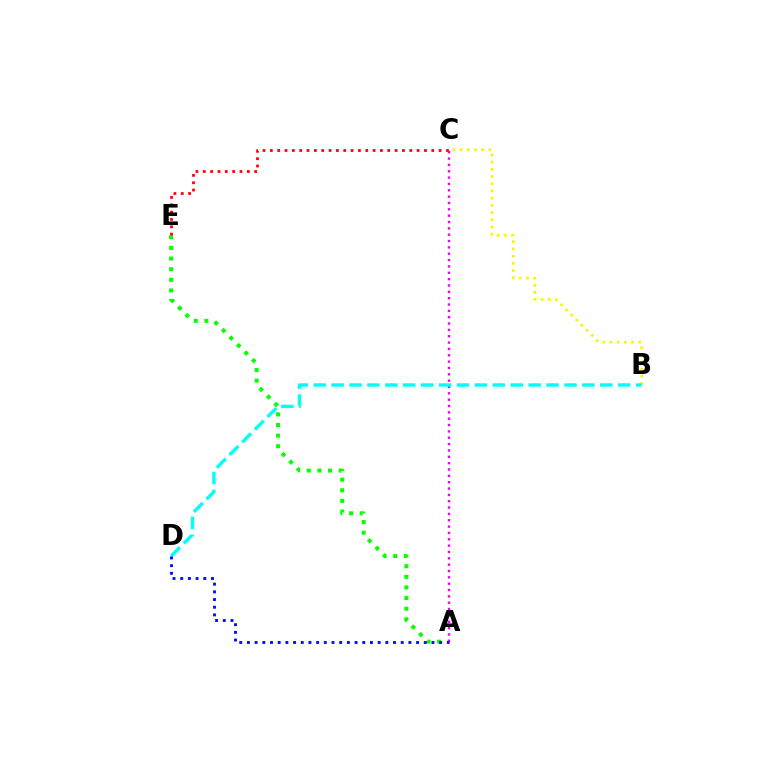{('A', 'E'): [{'color': '#08ff00', 'line_style': 'dotted', 'thickness': 2.89}], ('A', 'C'): [{'color': '#ee00ff', 'line_style': 'dotted', 'thickness': 1.72}], ('C', 'E'): [{'color': '#ff0000', 'line_style': 'dotted', 'thickness': 1.99}], ('B', 'C'): [{'color': '#fcf500', 'line_style': 'dotted', 'thickness': 1.96}], ('B', 'D'): [{'color': '#00fff6', 'line_style': 'dashed', 'thickness': 2.43}], ('A', 'D'): [{'color': '#0010ff', 'line_style': 'dotted', 'thickness': 2.09}]}